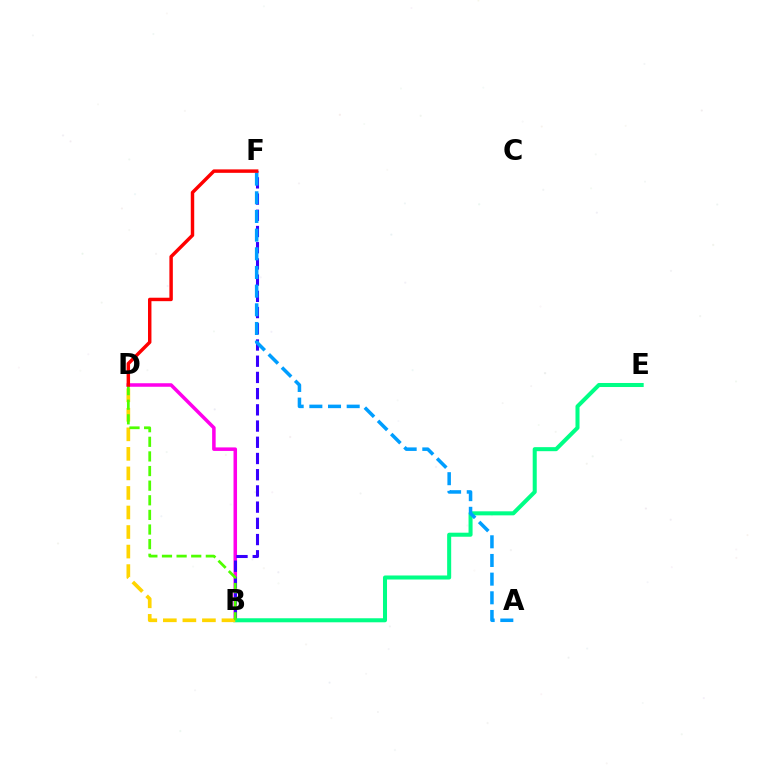{('B', 'D'): [{'color': '#ff00ed', 'line_style': 'solid', 'thickness': 2.54}, {'color': '#ffd500', 'line_style': 'dashed', 'thickness': 2.65}, {'color': '#4fff00', 'line_style': 'dashed', 'thickness': 1.99}], ('B', 'F'): [{'color': '#3700ff', 'line_style': 'dashed', 'thickness': 2.2}], ('B', 'E'): [{'color': '#00ff86', 'line_style': 'solid', 'thickness': 2.91}], ('A', 'F'): [{'color': '#009eff', 'line_style': 'dashed', 'thickness': 2.54}], ('D', 'F'): [{'color': '#ff0000', 'line_style': 'solid', 'thickness': 2.48}]}